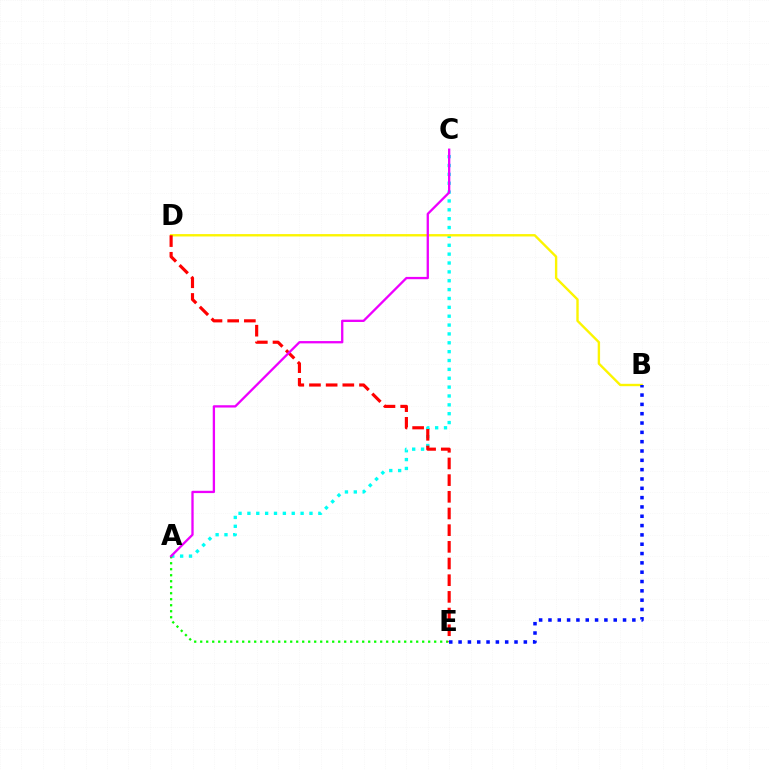{('A', 'C'): [{'color': '#00fff6', 'line_style': 'dotted', 'thickness': 2.41}, {'color': '#ee00ff', 'line_style': 'solid', 'thickness': 1.66}], ('A', 'E'): [{'color': '#08ff00', 'line_style': 'dotted', 'thickness': 1.63}], ('B', 'D'): [{'color': '#fcf500', 'line_style': 'solid', 'thickness': 1.72}], ('D', 'E'): [{'color': '#ff0000', 'line_style': 'dashed', 'thickness': 2.27}], ('B', 'E'): [{'color': '#0010ff', 'line_style': 'dotted', 'thickness': 2.53}]}